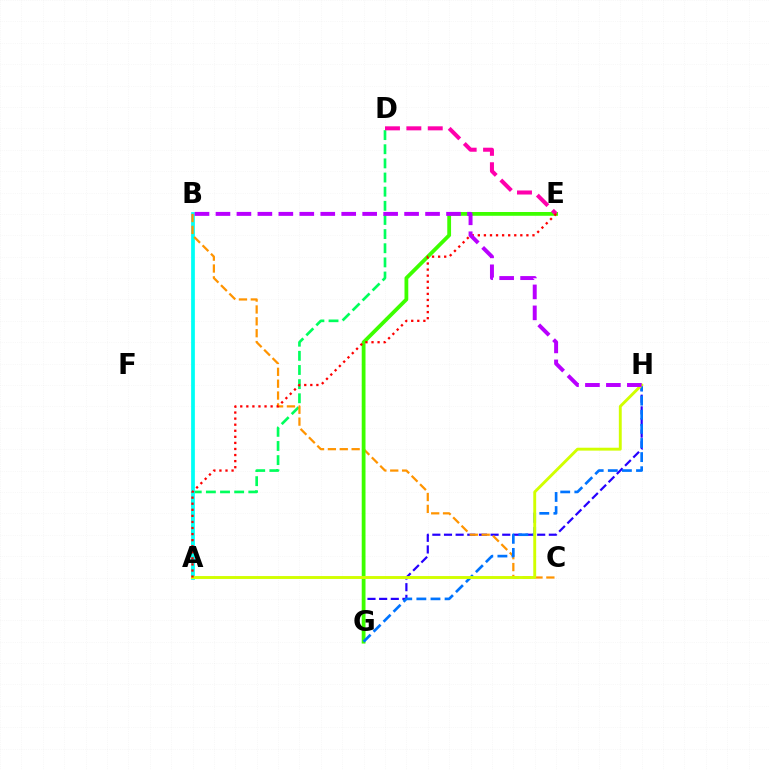{('A', 'D'): [{'color': '#00ff5c', 'line_style': 'dashed', 'thickness': 1.92}], ('G', 'H'): [{'color': '#2500ff', 'line_style': 'dashed', 'thickness': 1.58}, {'color': '#0074ff', 'line_style': 'dashed', 'thickness': 1.92}], ('A', 'B'): [{'color': '#00fff6', 'line_style': 'solid', 'thickness': 2.7}], ('B', 'C'): [{'color': '#ff9400', 'line_style': 'dashed', 'thickness': 1.61}], ('E', 'G'): [{'color': '#3dff00', 'line_style': 'solid', 'thickness': 2.73}], ('A', 'H'): [{'color': '#d1ff00', 'line_style': 'solid', 'thickness': 2.09}], ('D', 'E'): [{'color': '#ff00ac', 'line_style': 'dashed', 'thickness': 2.91}], ('A', 'E'): [{'color': '#ff0000', 'line_style': 'dotted', 'thickness': 1.65}], ('B', 'H'): [{'color': '#b900ff', 'line_style': 'dashed', 'thickness': 2.85}]}